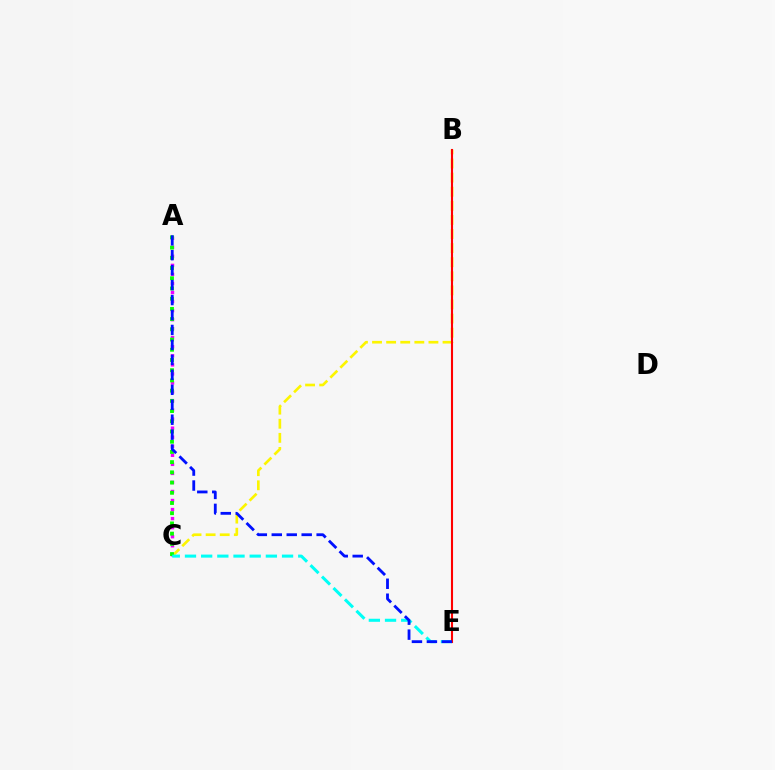{('A', 'C'): [{'color': '#ee00ff', 'line_style': 'dotted', 'thickness': 2.46}, {'color': '#08ff00', 'line_style': 'dotted', 'thickness': 2.78}], ('B', 'C'): [{'color': '#fcf500', 'line_style': 'dashed', 'thickness': 1.92}], ('C', 'E'): [{'color': '#00fff6', 'line_style': 'dashed', 'thickness': 2.2}], ('B', 'E'): [{'color': '#ff0000', 'line_style': 'solid', 'thickness': 1.51}], ('A', 'E'): [{'color': '#0010ff', 'line_style': 'dashed', 'thickness': 2.03}]}